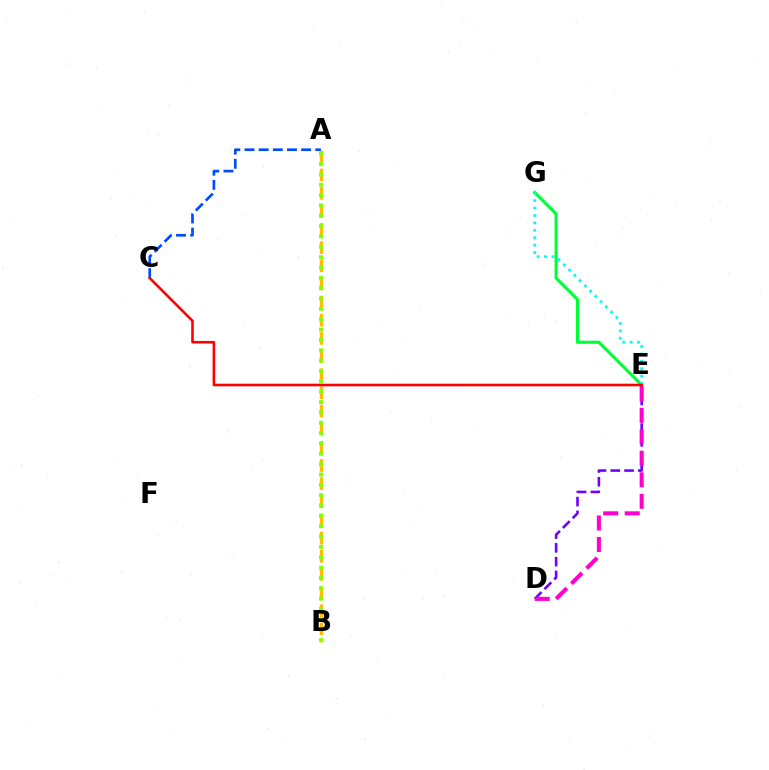{('D', 'E'): [{'color': '#7200ff', 'line_style': 'dashed', 'thickness': 1.87}, {'color': '#ff00cf', 'line_style': 'dashed', 'thickness': 2.92}], ('A', 'B'): [{'color': '#ffbd00', 'line_style': 'dashed', 'thickness': 2.47}, {'color': '#84ff00', 'line_style': 'dotted', 'thickness': 2.81}], ('E', 'G'): [{'color': '#00ff39', 'line_style': 'solid', 'thickness': 2.24}, {'color': '#00fff6', 'line_style': 'dotted', 'thickness': 2.02}], ('A', 'C'): [{'color': '#004bff', 'line_style': 'dashed', 'thickness': 1.92}], ('C', 'E'): [{'color': '#ff0000', 'line_style': 'solid', 'thickness': 1.87}]}